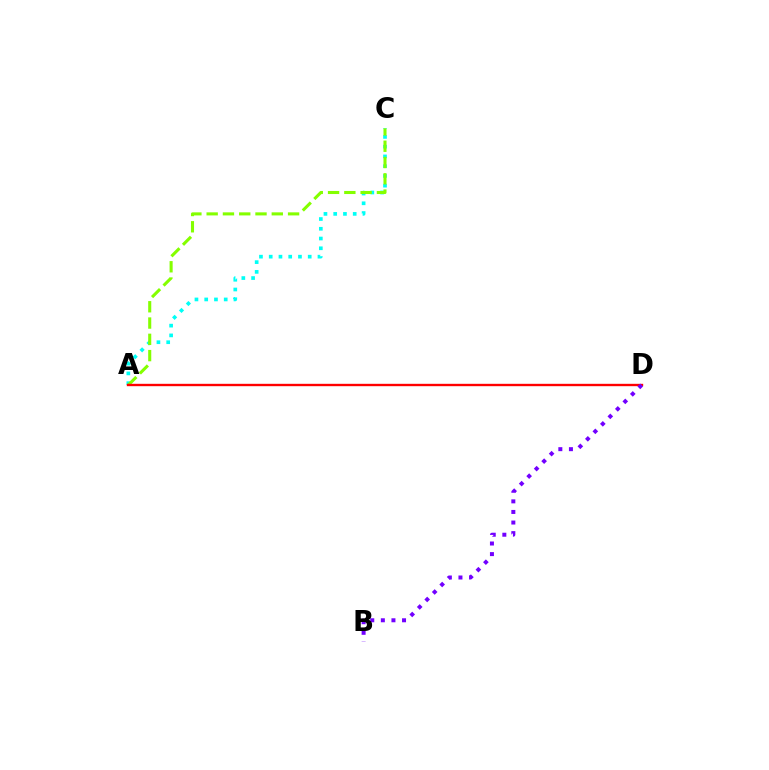{('A', 'C'): [{'color': '#00fff6', 'line_style': 'dotted', 'thickness': 2.65}, {'color': '#84ff00', 'line_style': 'dashed', 'thickness': 2.21}], ('A', 'D'): [{'color': '#ff0000', 'line_style': 'solid', 'thickness': 1.7}], ('B', 'D'): [{'color': '#7200ff', 'line_style': 'dotted', 'thickness': 2.88}]}